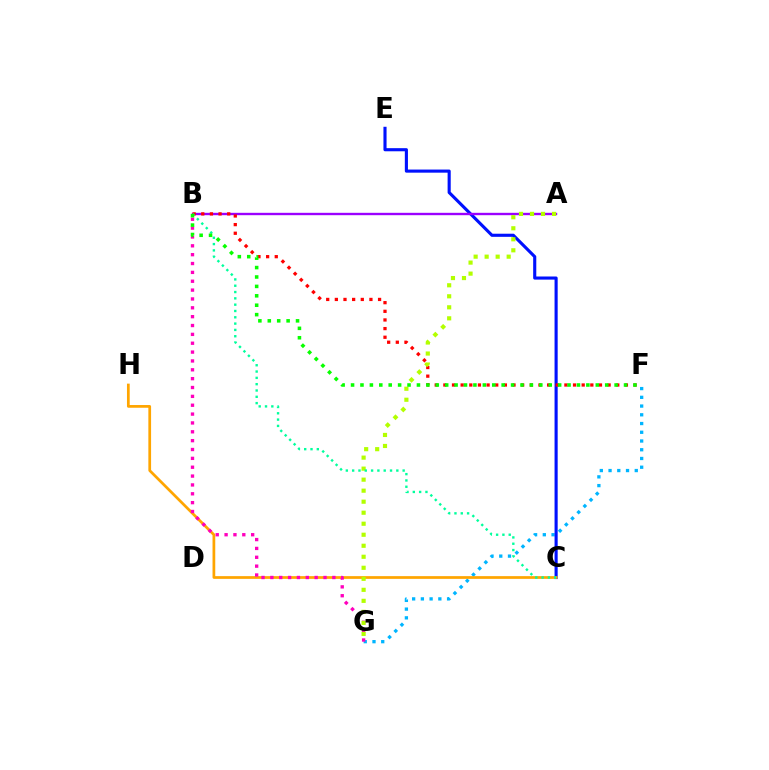{('F', 'G'): [{'color': '#00b5ff', 'line_style': 'dotted', 'thickness': 2.37}], ('C', 'E'): [{'color': '#0010ff', 'line_style': 'solid', 'thickness': 2.24}], ('C', 'H'): [{'color': '#ffa500', 'line_style': 'solid', 'thickness': 1.96}], ('A', 'B'): [{'color': '#9b00ff', 'line_style': 'solid', 'thickness': 1.71}], ('B', 'F'): [{'color': '#ff0000', 'line_style': 'dotted', 'thickness': 2.35}, {'color': '#08ff00', 'line_style': 'dotted', 'thickness': 2.56}], ('B', 'G'): [{'color': '#ff00bd', 'line_style': 'dotted', 'thickness': 2.41}], ('A', 'G'): [{'color': '#b3ff00', 'line_style': 'dotted', 'thickness': 2.99}], ('B', 'C'): [{'color': '#00ff9d', 'line_style': 'dotted', 'thickness': 1.72}]}